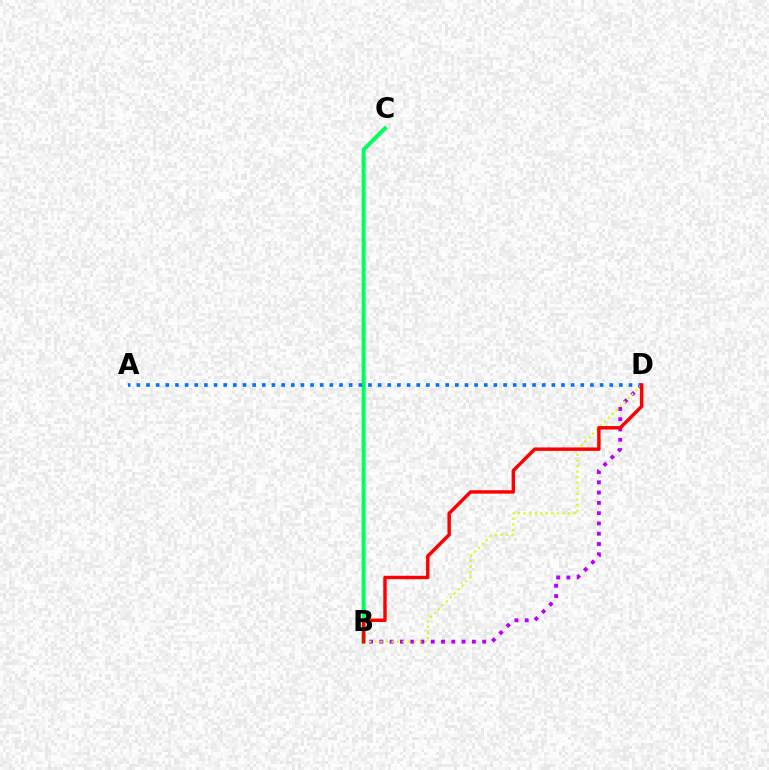{('B', 'C'): [{'color': '#00ff5c', 'line_style': 'solid', 'thickness': 2.87}], ('B', 'D'): [{'color': '#b900ff', 'line_style': 'dotted', 'thickness': 2.79}, {'color': '#d1ff00', 'line_style': 'dotted', 'thickness': 1.51}, {'color': '#ff0000', 'line_style': 'solid', 'thickness': 2.48}], ('A', 'D'): [{'color': '#0074ff', 'line_style': 'dotted', 'thickness': 2.62}]}